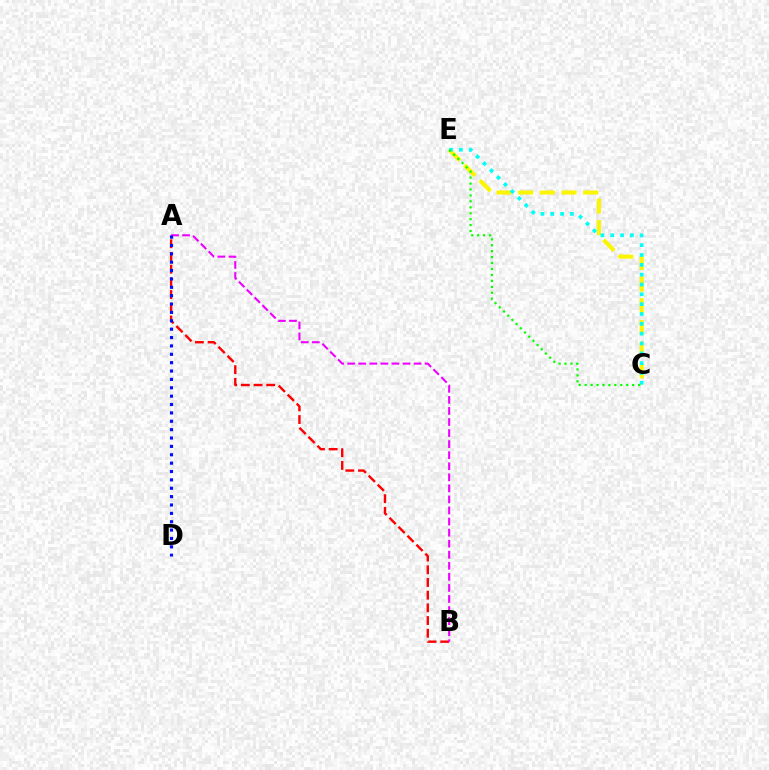{('A', 'B'): [{'color': '#ff0000', 'line_style': 'dashed', 'thickness': 1.72}, {'color': '#ee00ff', 'line_style': 'dashed', 'thickness': 1.5}], ('C', 'E'): [{'color': '#fcf500', 'line_style': 'dashed', 'thickness': 2.94}, {'color': '#00fff6', 'line_style': 'dotted', 'thickness': 2.67}, {'color': '#08ff00', 'line_style': 'dotted', 'thickness': 1.61}], ('A', 'D'): [{'color': '#0010ff', 'line_style': 'dotted', 'thickness': 2.27}]}